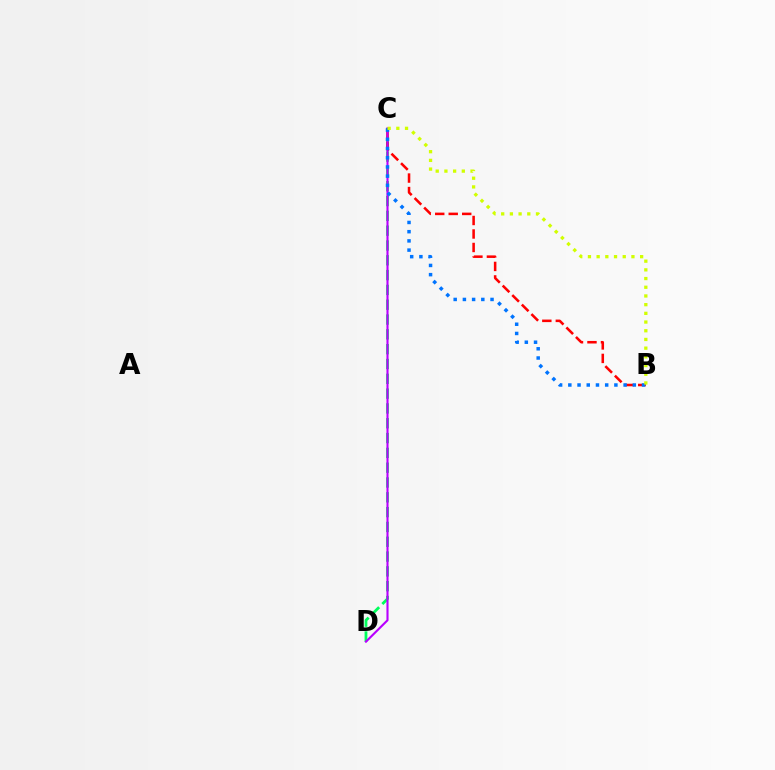{('C', 'D'): [{'color': '#00ff5c', 'line_style': 'dashed', 'thickness': 2.01}, {'color': '#b900ff', 'line_style': 'solid', 'thickness': 1.52}], ('B', 'C'): [{'color': '#ff0000', 'line_style': 'dashed', 'thickness': 1.83}, {'color': '#0074ff', 'line_style': 'dotted', 'thickness': 2.5}, {'color': '#d1ff00', 'line_style': 'dotted', 'thickness': 2.36}]}